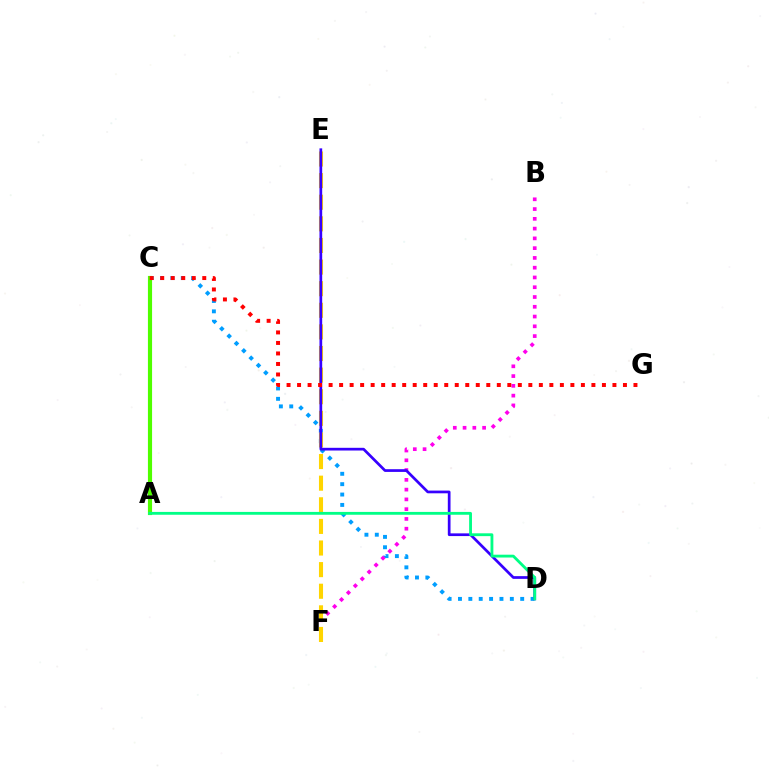{('C', 'D'): [{'color': '#009eff', 'line_style': 'dotted', 'thickness': 2.82}], ('B', 'F'): [{'color': '#ff00ed', 'line_style': 'dotted', 'thickness': 2.65}], ('E', 'F'): [{'color': '#ffd500', 'line_style': 'dashed', 'thickness': 2.94}], ('A', 'C'): [{'color': '#4fff00', 'line_style': 'solid', 'thickness': 2.99}], ('D', 'E'): [{'color': '#3700ff', 'line_style': 'solid', 'thickness': 1.96}], ('A', 'D'): [{'color': '#00ff86', 'line_style': 'solid', 'thickness': 2.04}], ('C', 'G'): [{'color': '#ff0000', 'line_style': 'dotted', 'thickness': 2.86}]}